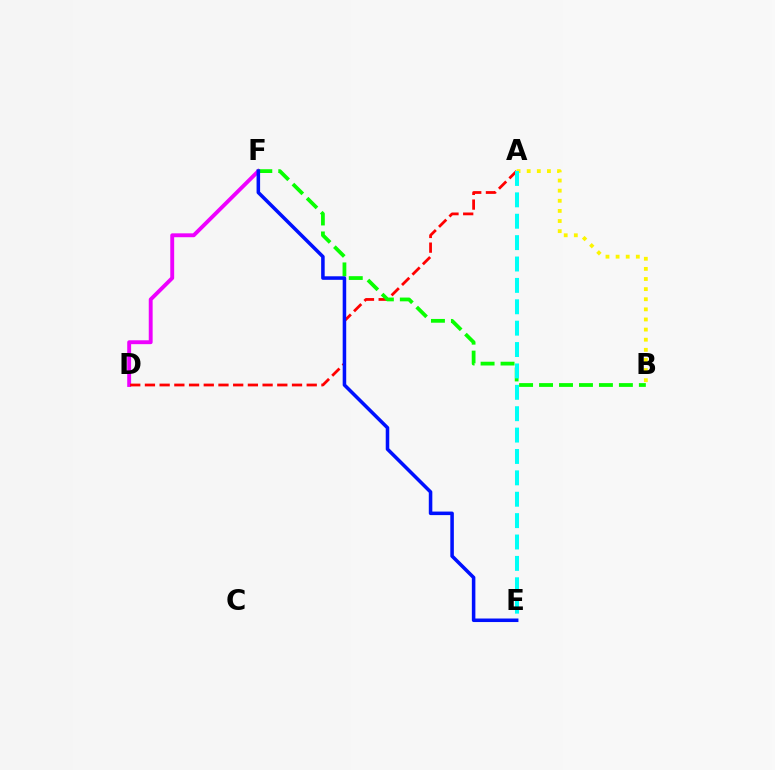{('D', 'F'): [{'color': '#ee00ff', 'line_style': 'solid', 'thickness': 2.8}], ('A', 'D'): [{'color': '#ff0000', 'line_style': 'dashed', 'thickness': 2.0}], ('B', 'F'): [{'color': '#08ff00', 'line_style': 'dashed', 'thickness': 2.71}], ('E', 'F'): [{'color': '#0010ff', 'line_style': 'solid', 'thickness': 2.55}], ('A', 'B'): [{'color': '#fcf500', 'line_style': 'dotted', 'thickness': 2.75}], ('A', 'E'): [{'color': '#00fff6', 'line_style': 'dashed', 'thickness': 2.91}]}